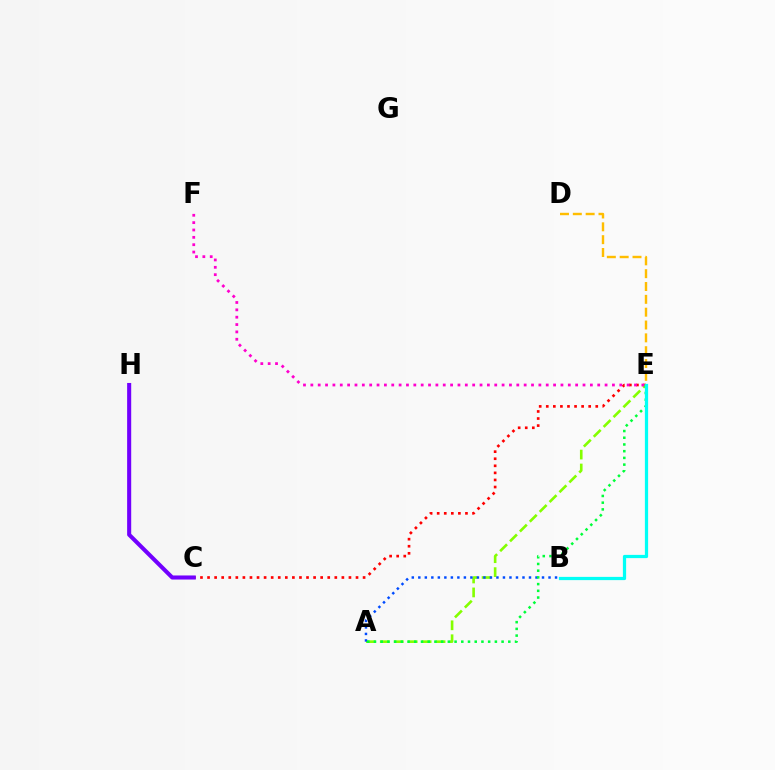{('C', 'E'): [{'color': '#ff0000', 'line_style': 'dotted', 'thickness': 1.92}], ('A', 'E'): [{'color': '#84ff00', 'line_style': 'dashed', 'thickness': 1.89}, {'color': '#00ff39', 'line_style': 'dotted', 'thickness': 1.82}], ('A', 'B'): [{'color': '#004bff', 'line_style': 'dotted', 'thickness': 1.77}], ('E', 'F'): [{'color': '#ff00cf', 'line_style': 'dotted', 'thickness': 2.0}], ('C', 'H'): [{'color': '#7200ff', 'line_style': 'solid', 'thickness': 2.93}], ('D', 'E'): [{'color': '#ffbd00', 'line_style': 'dashed', 'thickness': 1.74}], ('B', 'E'): [{'color': '#00fff6', 'line_style': 'solid', 'thickness': 2.33}]}